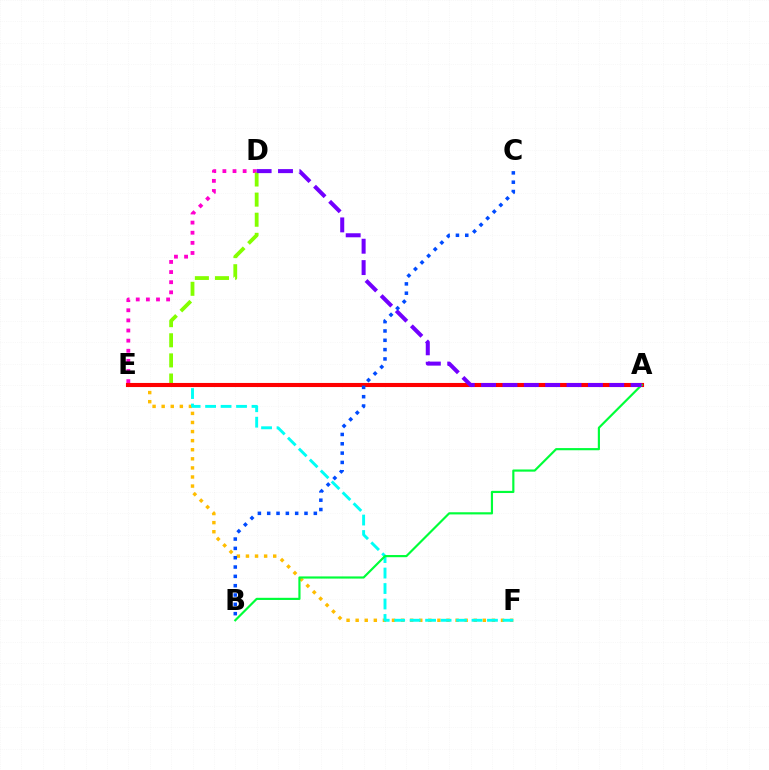{('E', 'F'): [{'color': '#ffbd00', 'line_style': 'dotted', 'thickness': 2.47}, {'color': '#00fff6', 'line_style': 'dashed', 'thickness': 2.1}], ('D', 'E'): [{'color': '#ff00cf', 'line_style': 'dotted', 'thickness': 2.75}, {'color': '#84ff00', 'line_style': 'dashed', 'thickness': 2.73}], ('A', 'E'): [{'color': '#ff0000', 'line_style': 'solid', 'thickness': 2.95}], ('A', 'B'): [{'color': '#00ff39', 'line_style': 'solid', 'thickness': 1.56}], ('A', 'D'): [{'color': '#7200ff', 'line_style': 'dashed', 'thickness': 2.9}], ('B', 'C'): [{'color': '#004bff', 'line_style': 'dotted', 'thickness': 2.53}]}